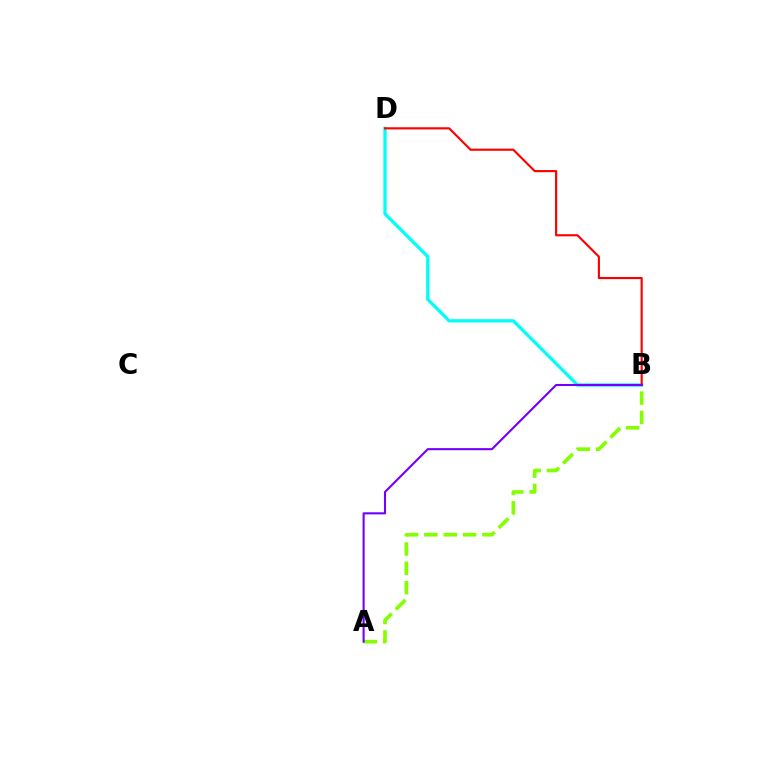{('B', 'D'): [{'color': '#00fff6', 'line_style': 'solid', 'thickness': 2.36}, {'color': '#ff0000', 'line_style': 'solid', 'thickness': 1.54}], ('A', 'B'): [{'color': '#84ff00', 'line_style': 'dashed', 'thickness': 2.63}, {'color': '#7200ff', 'line_style': 'solid', 'thickness': 1.51}]}